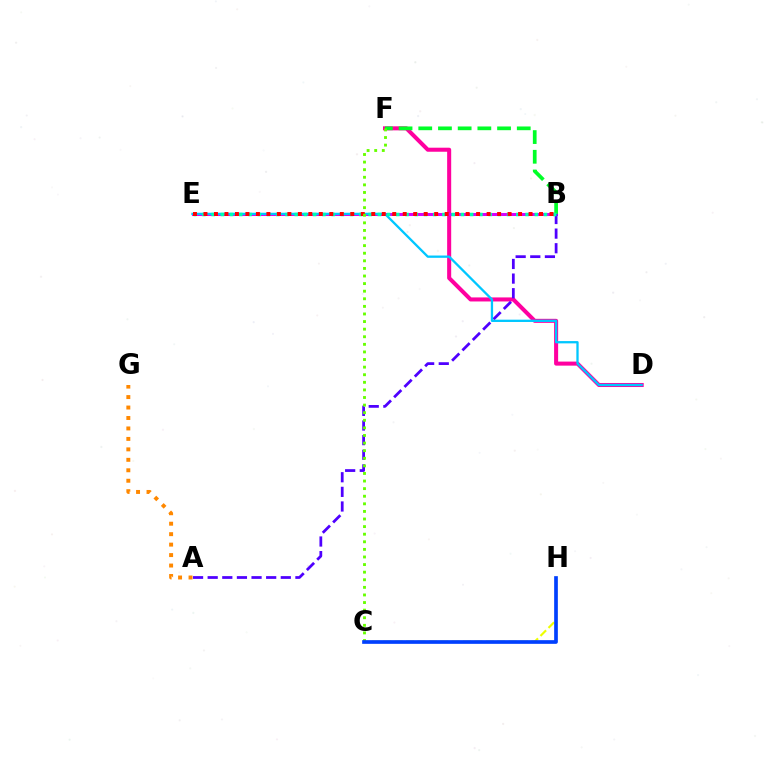{('D', 'F'): [{'color': '#ff00a0', 'line_style': 'solid', 'thickness': 2.91}], ('B', 'E'): [{'color': '#d600ff', 'line_style': 'solid', 'thickness': 2.17}, {'color': '#00ffaf', 'line_style': 'dotted', 'thickness': 2.51}, {'color': '#ff0000', 'line_style': 'dotted', 'thickness': 2.85}], ('C', 'H'): [{'color': '#eeff00', 'line_style': 'dashed', 'thickness': 1.55}, {'color': '#003fff', 'line_style': 'solid', 'thickness': 2.65}], ('A', 'B'): [{'color': '#4f00ff', 'line_style': 'dashed', 'thickness': 1.99}], ('B', 'F'): [{'color': '#00ff27', 'line_style': 'dashed', 'thickness': 2.68}], ('D', 'E'): [{'color': '#00c7ff', 'line_style': 'solid', 'thickness': 1.65}], ('C', 'F'): [{'color': '#66ff00', 'line_style': 'dotted', 'thickness': 2.06}], ('A', 'G'): [{'color': '#ff8800', 'line_style': 'dotted', 'thickness': 2.84}]}